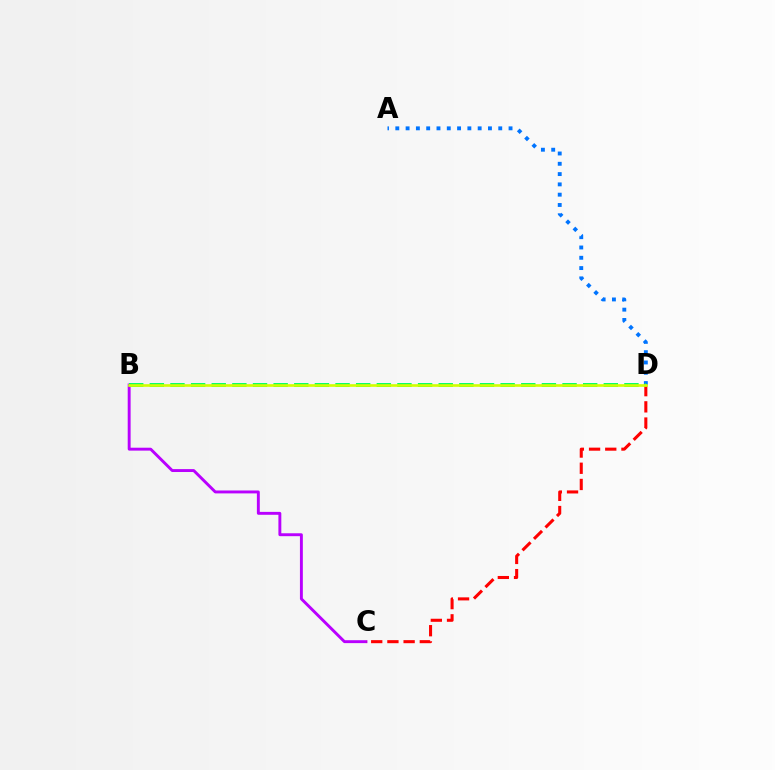{('B', 'C'): [{'color': '#b900ff', 'line_style': 'solid', 'thickness': 2.09}], ('C', 'D'): [{'color': '#ff0000', 'line_style': 'dashed', 'thickness': 2.2}], ('A', 'D'): [{'color': '#0074ff', 'line_style': 'dotted', 'thickness': 2.8}], ('B', 'D'): [{'color': '#00ff5c', 'line_style': 'dashed', 'thickness': 2.8}, {'color': '#d1ff00', 'line_style': 'solid', 'thickness': 1.9}]}